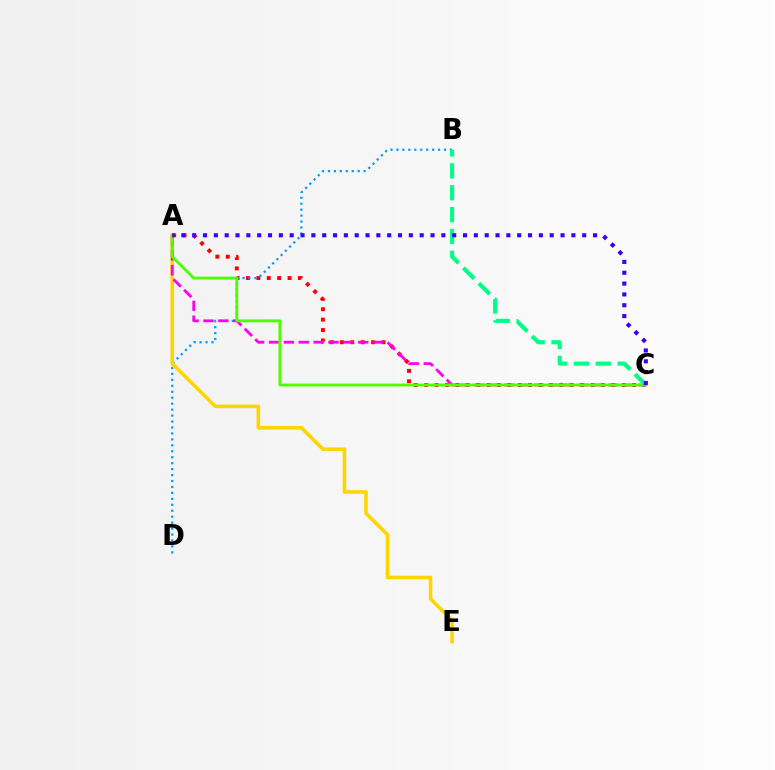{('A', 'C'): [{'color': '#ff0000', 'line_style': 'dotted', 'thickness': 2.83}, {'color': '#ff00ed', 'line_style': 'dashed', 'thickness': 2.02}, {'color': '#4fff00', 'line_style': 'solid', 'thickness': 2.06}, {'color': '#3700ff', 'line_style': 'dotted', 'thickness': 2.94}], ('B', 'D'): [{'color': '#009eff', 'line_style': 'dotted', 'thickness': 1.62}], ('A', 'E'): [{'color': '#ffd500', 'line_style': 'solid', 'thickness': 2.58}], ('B', 'C'): [{'color': '#00ff86', 'line_style': 'dashed', 'thickness': 2.97}]}